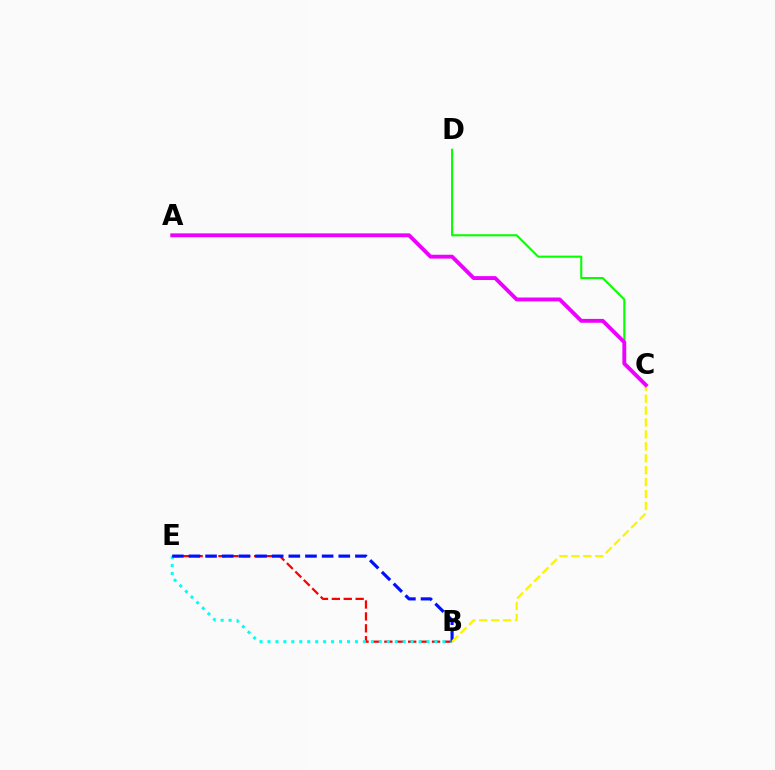{('B', 'E'): [{'color': '#ff0000', 'line_style': 'dashed', 'thickness': 1.62}, {'color': '#00fff6', 'line_style': 'dotted', 'thickness': 2.16}, {'color': '#0010ff', 'line_style': 'dashed', 'thickness': 2.26}], ('B', 'C'): [{'color': '#fcf500', 'line_style': 'dashed', 'thickness': 1.62}], ('C', 'D'): [{'color': '#08ff00', 'line_style': 'solid', 'thickness': 1.51}], ('A', 'C'): [{'color': '#ee00ff', 'line_style': 'solid', 'thickness': 2.78}]}